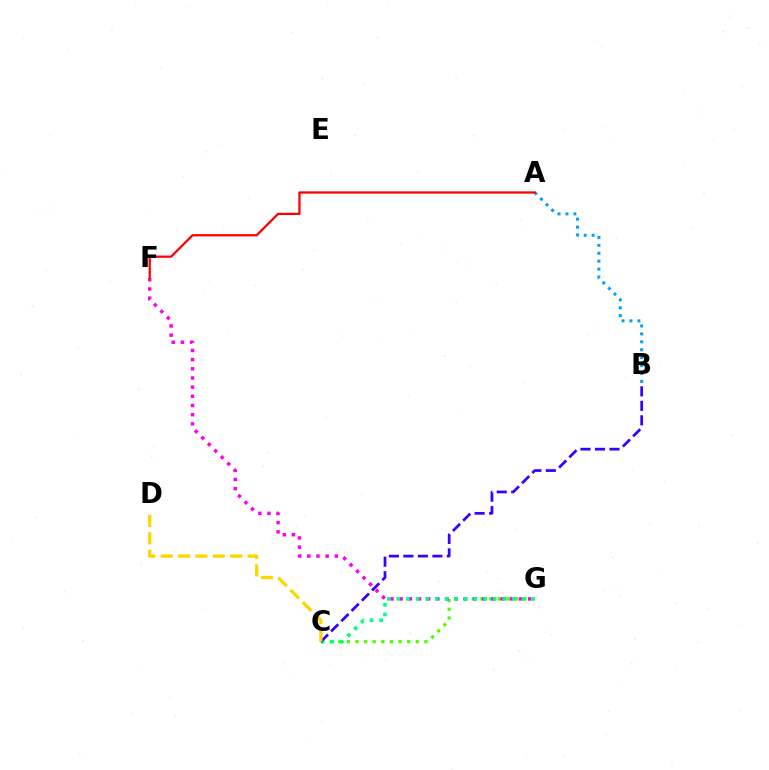{('C', 'G'): [{'color': '#4fff00', 'line_style': 'dotted', 'thickness': 2.34}, {'color': '#00ff86', 'line_style': 'dotted', 'thickness': 2.62}], ('A', 'B'): [{'color': '#009eff', 'line_style': 'dotted', 'thickness': 2.15}], ('F', 'G'): [{'color': '#ff00ed', 'line_style': 'dotted', 'thickness': 2.49}], ('B', 'C'): [{'color': '#3700ff', 'line_style': 'dashed', 'thickness': 1.97}], ('C', 'D'): [{'color': '#ffd500', 'line_style': 'dashed', 'thickness': 2.36}], ('A', 'F'): [{'color': '#ff0000', 'line_style': 'solid', 'thickness': 1.63}]}